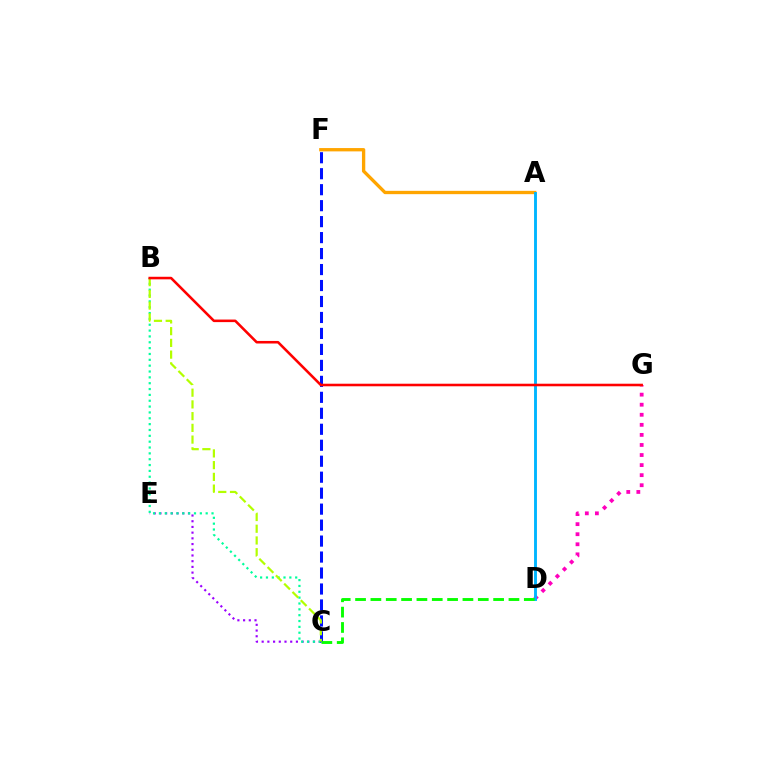{('D', 'G'): [{'color': '#ff00bd', 'line_style': 'dotted', 'thickness': 2.73}], ('C', 'E'): [{'color': '#9b00ff', 'line_style': 'dotted', 'thickness': 1.55}], ('B', 'C'): [{'color': '#00ff9d', 'line_style': 'dotted', 'thickness': 1.59}, {'color': '#b3ff00', 'line_style': 'dashed', 'thickness': 1.59}], ('A', 'F'): [{'color': '#ffa500', 'line_style': 'solid', 'thickness': 2.39}], ('C', 'F'): [{'color': '#0010ff', 'line_style': 'dashed', 'thickness': 2.17}], ('A', 'D'): [{'color': '#00b5ff', 'line_style': 'solid', 'thickness': 2.08}], ('C', 'D'): [{'color': '#08ff00', 'line_style': 'dashed', 'thickness': 2.08}], ('B', 'G'): [{'color': '#ff0000', 'line_style': 'solid', 'thickness': 1.85}]}